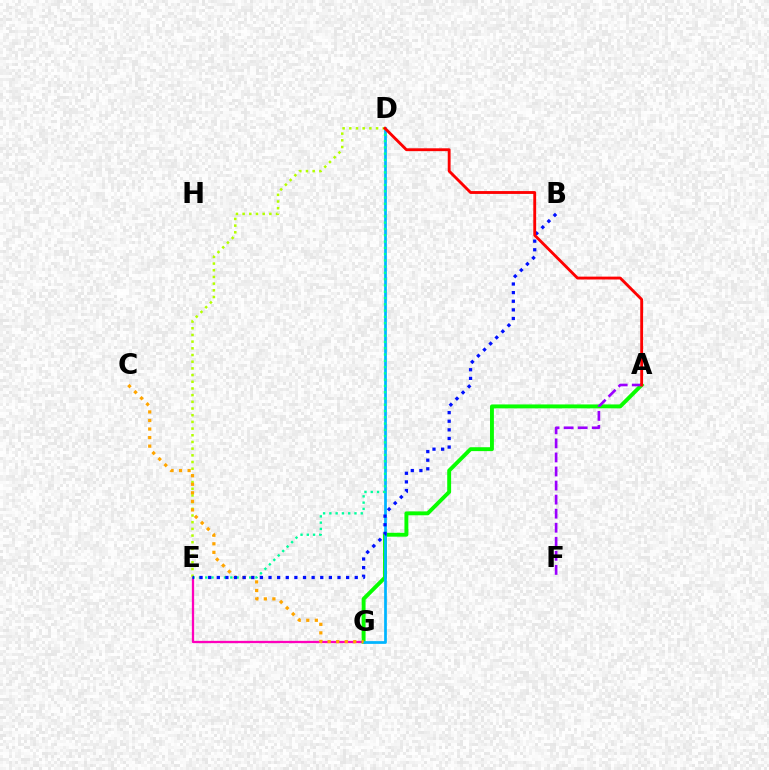{('E', 'G'): [{'color': '#ff00bd', 'line_style': 'solid', 'thickness': 1.65}], ('A', 'G'): [{'color': '#08ff00', 'line_style': 'solid', 'thickness': 2.81}], ('D', 'G'): [{'color': '#00b5ff', 'line_style': 'solid', 'thickness': 1.96}], ('D', 'E'): [{'color': '#00ff9d', 'line_style': 'dotted', 'thickness': 1.71}, {'color': '#b3ff00', 'line_style': 'dotted', 'thickness': 1.82}], ('A', 'F'): [{'color': '#9b00ff', 'line_style': 'dashed', 'thickness': 1.91}], ('C', 'G'): [{'color': '#ffa500', 'line_style': 'dotted', 'thickness': 2.32}], ('B', 'E'): [{'color': '#0010ff', 'line_style': 'dotted', 'thickness': 2.34}], ('A', 'D'): [{'color': '#ff0000', 'line_style': 'solid', 'thickness': 2.06}]}